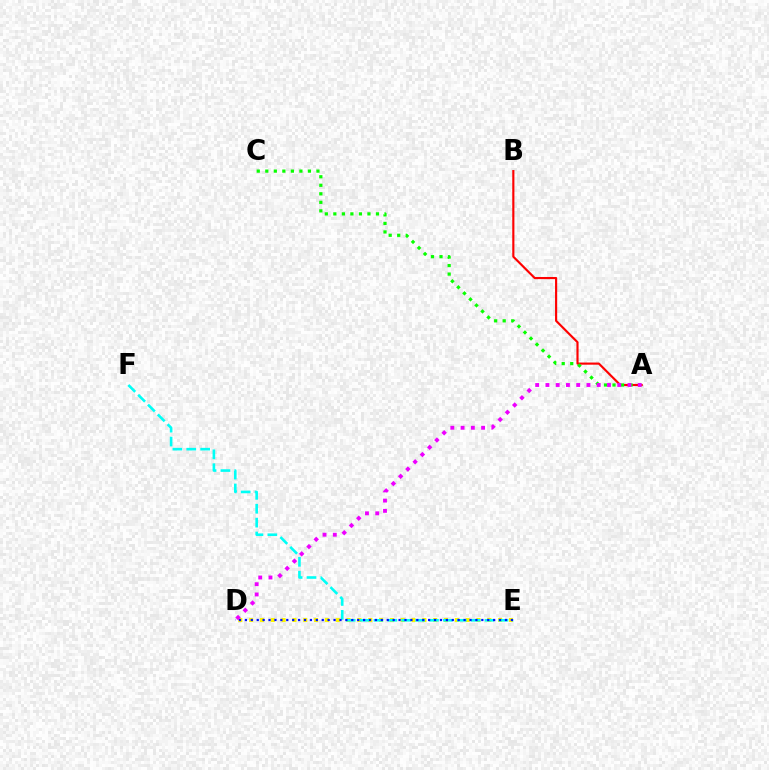{('A', 'B'): [{'color': '#ff0000', 'line_style': 'solid', 'thickness': 1.55}], ('D', 'E'): [{'color': '#fcf500', 'line_style': 'dotted', 'thickness': 2.94}, {'color': '#0010ff', 'line_style': 'dotted', 'thickness': 1.61}], ('E', 'F'): [{'color': '#00fff6', 'line_style': 'dashed', 'thickness': 1.89}], ('A', 'C'): [{'color': '#08ff00', 'line_style': 'dotted', 'thickness': 2.32}], ('A', 'D'): [{'color': '#ee00ff', 'line_style': 'dotted', 'thickness': 2.79}]}